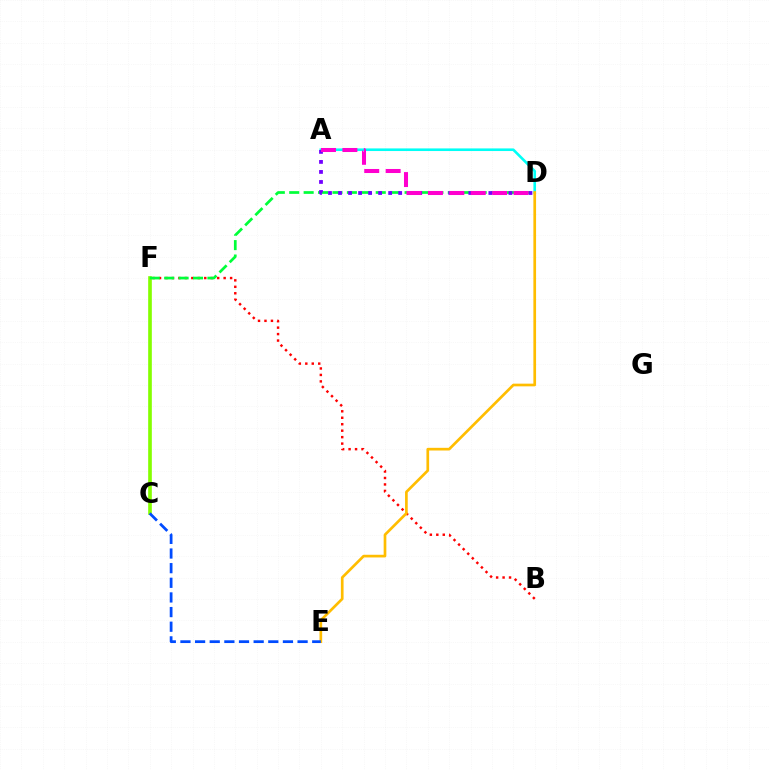{('C', 'F'): [{'color': '#84ff00', 'line_style': 'solid', 'thickness': 2.63}], ('B', 'F'): [{'color': '#ff0000', 'line_style': 'dotted', 'thickness': 1.76}], ('D', 'F'): [{'color': '#00ff39', 'line_style': 'dashed', 'thickness': 1.96}], ('A', 'D'): [{'color': '#00fff6', 'line_style': 'solid', 'thickness': 1.89}, {'color': '#7200ff', 'line_style': 'dotted', 'thickness': 2.72}, {'color': '#ff00cf', 'line_style': 'dashed', 'thickness': 2.91}], ('D', 'E'): [{'color': '#ffbd00', 'line_style': 'solid', 'thickness': 1.93}], ('C', 'E'): [{'color': '#004bff', 'line_style': 'dashed', 'thickness': 1.99}]}